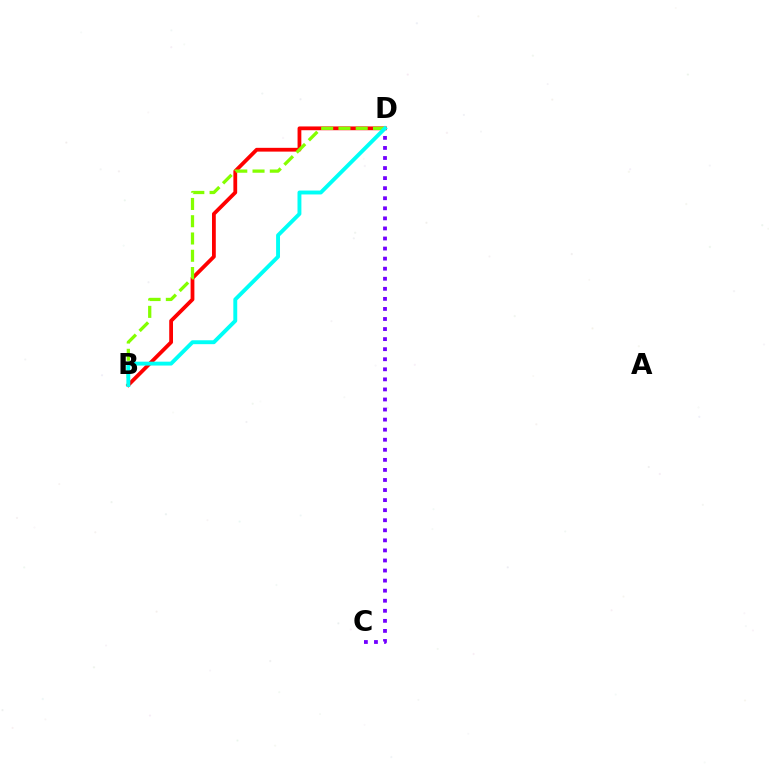{('C', 'D'): [{'color': '#7200ff', 'line_style': 'dotted', 'thickness': 2.73}], ('B', 'D'): [{'color': '#ff0000', 'line_style': 'solid', 'thickness': 2.72}, {'color': '#84ff00', 'line_style': 'dashed', 'thickness': 2.35}, {'color': '#00fff6', 'line_style': 'solid', 'thickness': 2.81}]}